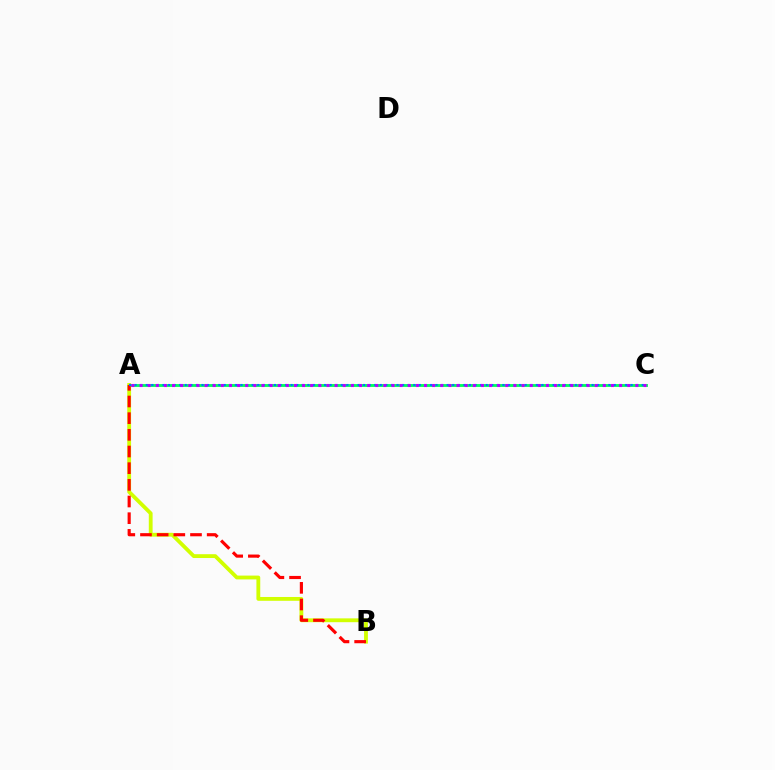{('A', 'C'): [{'color': '#00ff5c', 'line_style': 'solid', 'thickness': 2.06}, {'color': '#0074ff', 'line_style': 'dotted', 'thickness': 1.51}, {'color': '#b900ff', 'line_style': 'dotted', 'thickness': 2.21}], ('A', 'B'): [{'color': '#d1ff00', 'line_style': 'solid', 'thickness': 2.75}, {'color': '#ff0000', 'line_style': 'dashed', 'thickness': 2.26}]}